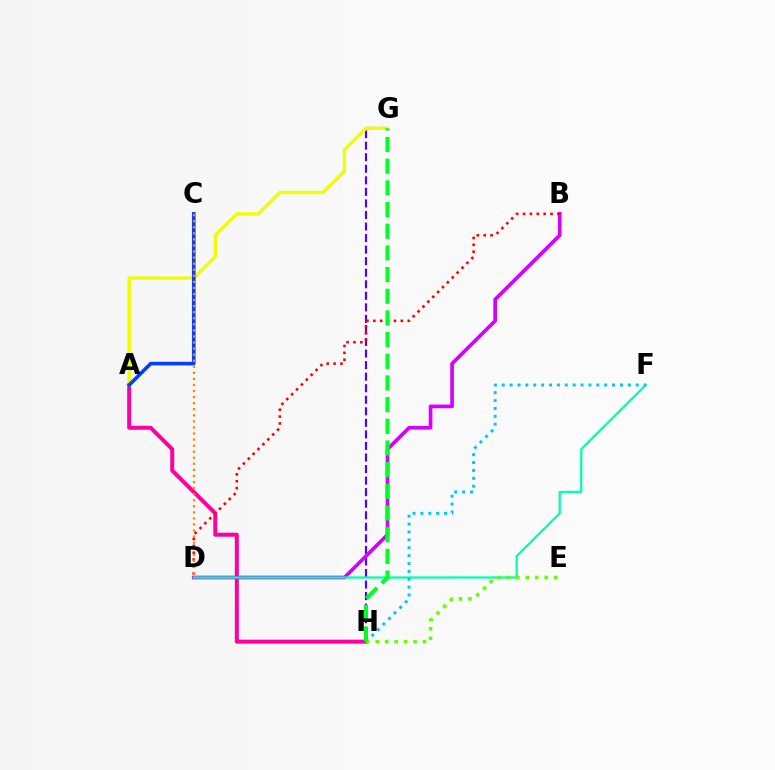{('G', 'H'): [{'color': '#4f00ff', 'line_style': 'dashed', 'thickness': 1.57}, {'color': '#00ff27', 'line_style': 'dashed', 'thickness': 2.94}], ('A', 'H'): [{'color': '#ff00a0', 'line_style': 'solid', 'thickness': 2.88}], ('B', 'D'): [{'color': '#d600ff', 'line_style': 'solid', 'thickness': 2.64}, {'color': '#ff0000', 'line_style': 'dotted', 'thickness': 1.87}], ('D', 'F'): [{'color': '#00ffaf', 'line_style': 'solid', 'thickness': 1.62}], ('A', 'G'): [{'color': '#eeff00', 'line_style': 'solid', 'thickness': 2.43}], ('F', 'H'): [{'color': '#00c7ff', 'line_style': 'dotted', 'thickness': 2.14}], ('A', 'C'): [{'color': '#003fff', 'line_style': 'solid', 'thickness': 2.61}], ('E', 'H'): [{'color': '#66ff00', 'line_style': 'dotted', 'thickness': 2.57}], ('C', 'D'): [{'color': '#ff8800', 'line_style': 'dotted', 'thickness': 1.65}]}